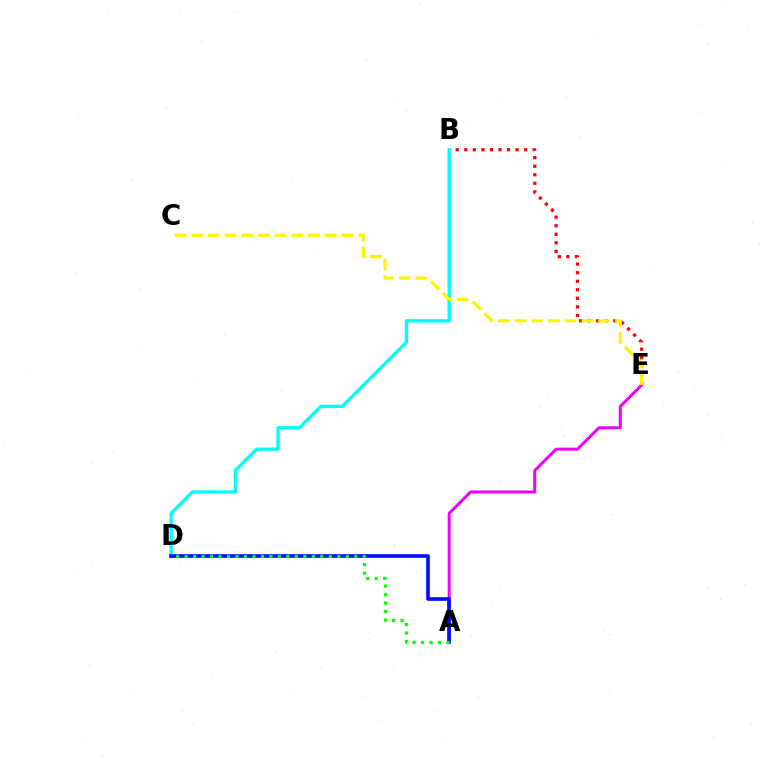{('B', 'E'): [{'color': '#ff0000', 'line_style': 'dotted', 'thickness': 2.32}], ('B', 'D'): [{'color': '#00fff6', 'line_style': 'solid', 'thickness': 2.41}], ('A', 'E'): [{'color': '#ee00ff', 'line_style': 'solid', 'thickness': 2.16}], ('A', 'D'): [{'color': '#0010ff', 'line_style': 'solid', 'thickness': 2.64}, {'color': '#08ff00', 'line_style': 'dotted', 'thickness': 2.3}], ('C', 'E'): [{'color': '#fcf500', 'line_style': 'dashed', 'thickness': 2.27}]}